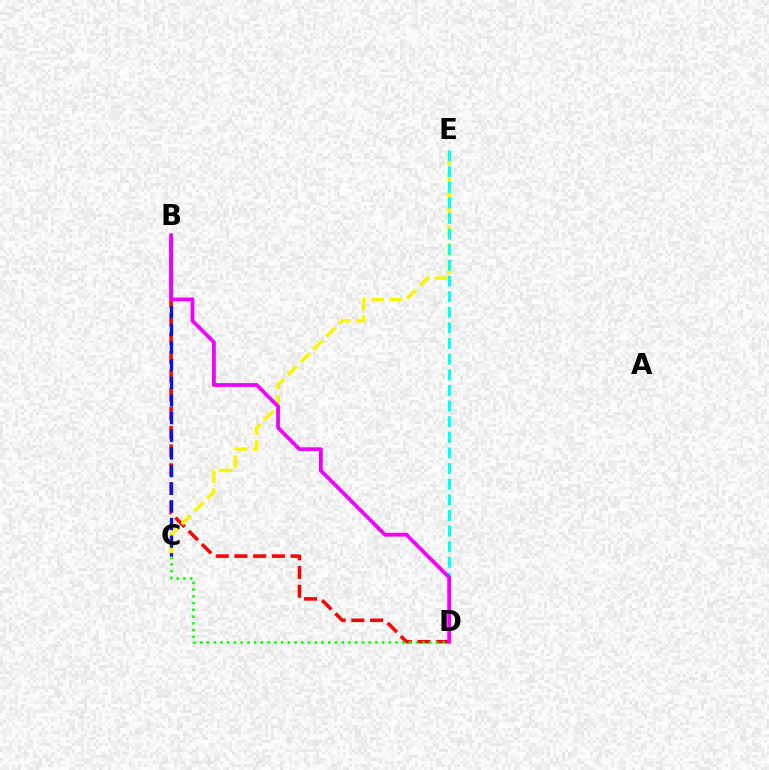{('B', 'D'): [{'color': '#ff0000', 'line_style': 'dashed', 'thickness': 2.54}, {'color': '#ee00ff', 'line_style': 'solid', 'thickness': 2.73}], ('C', 'D'): [{'color': '#08ff00', 'line_style': 'dotted', 'thickness': 1.83}], ('C', 'E'): [{'color': '#fcf500', 'line_style': 'dashed', 'thickness': 2.47}], ('B', 'C'): [{'color': '#0010ff', 'line_style': 'dashed', 'thickness': 2.4}], ('D', 'E'): [{'color': '#00fff6', 'line_style': 'dashed', 'thickness': 2.12}]}